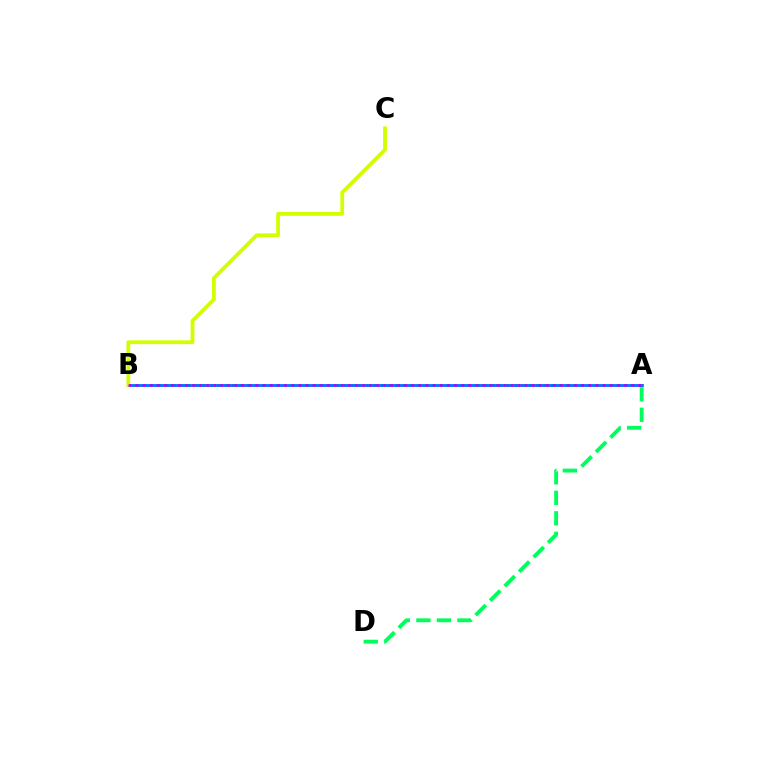{('A', 'B'): [{'color': '#ff0000', 'line_style': 'dotted', 'thickness': 2.01}, {'color': '#0074ff', 'line_style': 'solid', 'thickness': 2.03}, {'color': '#b900ff', 'line_style': 'dotted', 'thickness': 1.92}], ('A', 'D'): [{'color': '#00ff5c', 'line_style': 'dashed', 'thickness': 2.79}], ('B', 'C'): [{'color': '#d1ff00', 'line_style': 'solid', 'thickness': 2.74}]}